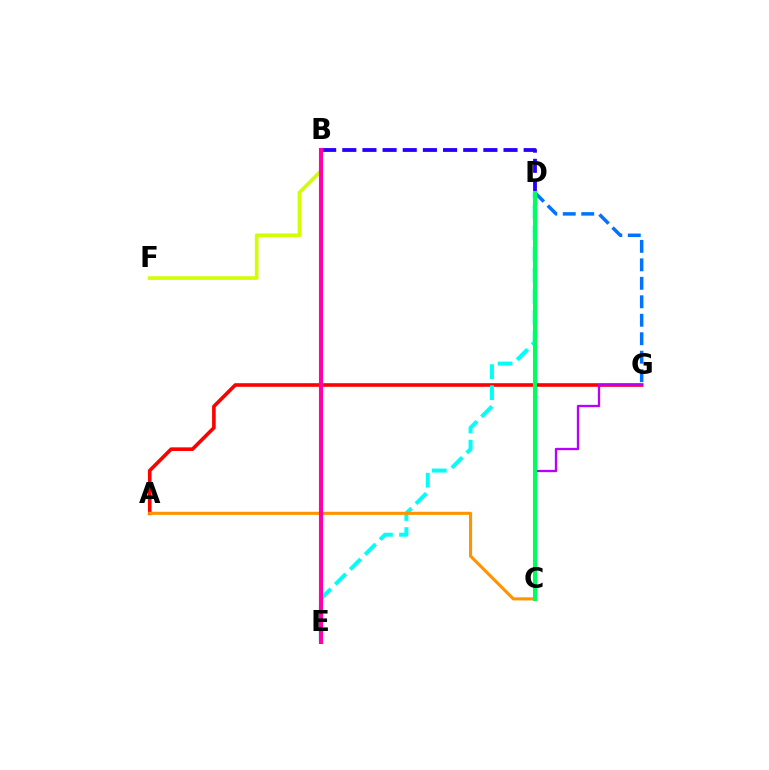{('A', 'G'): [{'color': '#ff0000', 'line_style': 'solid', 'thickness': 2.61}], ('D', 'E'): [{'color': '#00fff6', 'line_style': 'dashed', 'thickness': 2.87}], ('C', 'G'): [{'color': '#b900ff', 'line_style': 'solid', 'thickness': 1.67}], ('B', 'D'): [{'color': '#2500ff', 'line_style': 'dashed', 'thickness': 2.74}], ('B', 'E'): [{'color': '#3dff00', 'line_style': 'dashed', 'thickness': 2.8}, {'color': '#ff00ac', 'line_style': 'solid', 'thickness': 2.97}], ('B', 'F'): [{'color': '#d1ff00', 'line_style': 'solid', 'thickness': 2.64}], ('D', 'G'): [{'color': '#0074ff', 'line_style': 'dashed', 'thickness': 2.51}], ('A', 'C'): [{'color': '#ff9400', 'line_style': 'solid', 'thickness': 2.23}], ('C', 'D'): [{'color': '#00ff5c', 'line_style': 'solid', 'thickness': 2.94}]}